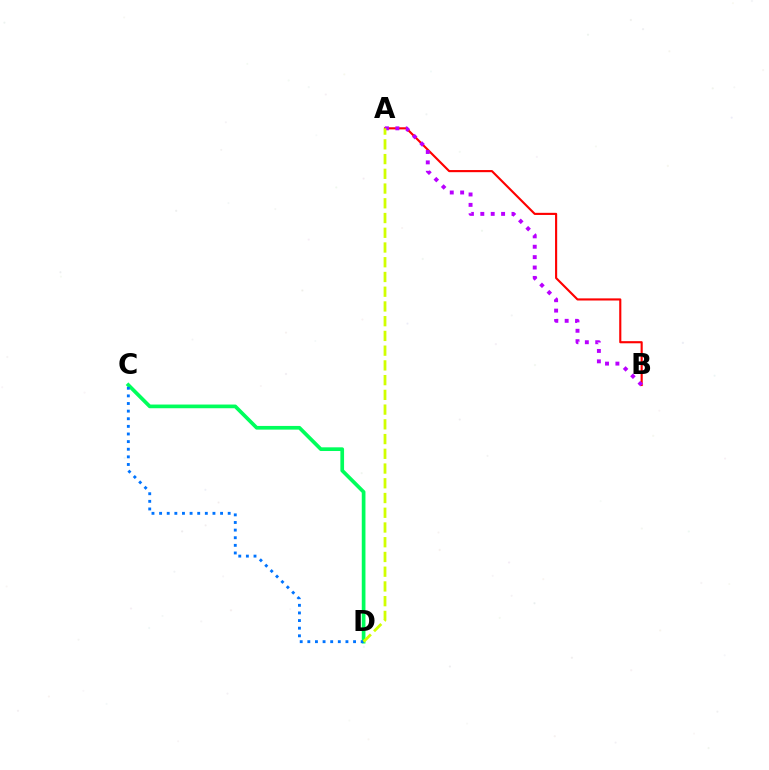{('A', 'B'): [{'color': '#ff0000', 'line_style': 'solid', 'thickness': 1.53}, {'color': '#b900ff', 'line_style': 'dotted', 'thickness': 2.82}], ('C', 'D'): [{'color': '#00ff5c', 'line_style': 'solid', 'thickness': 2.66}, {'color': '#0074ff', 'line_style': 'dotted', 'thickness': 2.07}], ('A', 'D'): [{'color': '#d1ff00', 'line_style': 'dashed', 'thickness': 2.0}]}